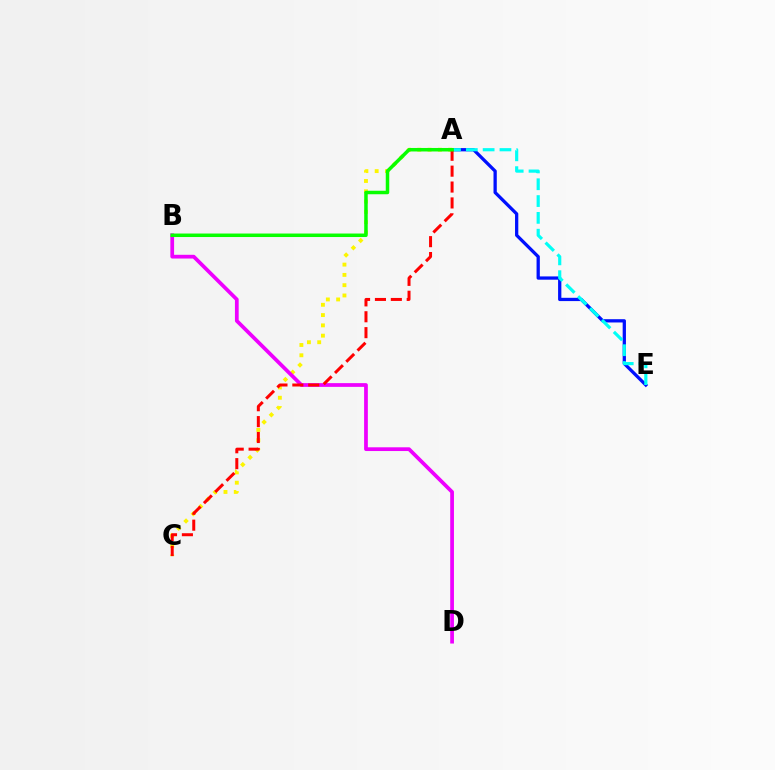{('A', 'E'): [{'color': '#0010ff', 'line_style': 'solid', 'thickness': 2.36}, {'color': '#00fff6', 'line_style': 'dashed', 'thickness': 2.28}], ('A', 'C'): [{'color': '#fcf500', 'line_style': 'dotted', 'thickness': 2.79}, {'color': '#ff0000', 'line_style': 'dashed', 'thickness': 2.16}], ('B', 'D'): [{'color': '#ee00ff', 'line_style': 'solid', 'thickness': 2.69}], ('A', 'B'): [{'color': '#08ff00', 'line_style': 'solid', 'thickness': 2.52}]}